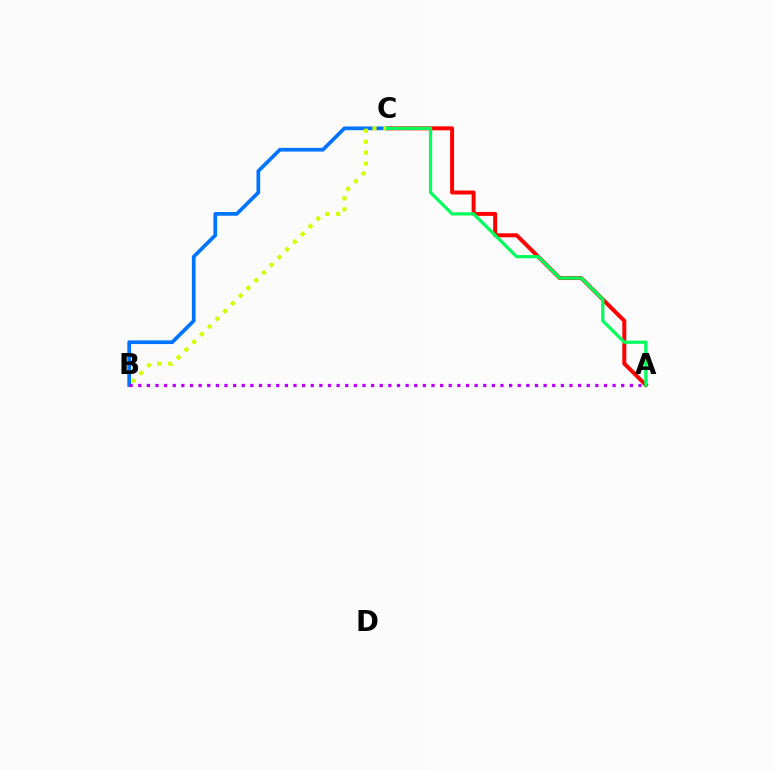{('A', 'C'): [{'color': '#ff0000', 'line_style': 'solid', 'thickness': 2.86}, {'color': '#00ff5c', 'line_style': 'solid', 'thickness': 2.31}], ('B', 'C'): [{'color': '#0074ff', 'line_style': 'solid', 'thickness': 2.66}, {'color': '#d1ff00', 'line_style': 'dotted', 'thickness': 2.97}], ('A', 'B'): [{'color': '#b900ff', 'line_style': 'dotted', 'thickness': 2.34}]}